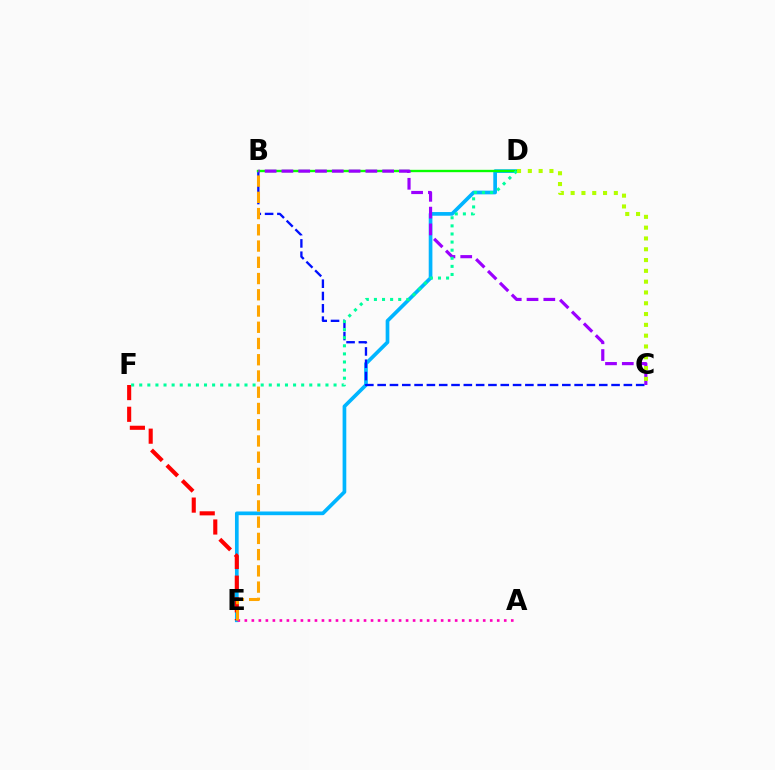{('D', 'E'): [{'color': '#00b5ff', 'line_style': 'solid', 'thickness': 2.65}], ('B', 'C'): [{'color': '#0010ff', 'line_style': 'dashed', 'thickness': 1.67}, {'color': '#9b00ff', 'line_style': 'dashed', 'thickness': 2.28}], ('E', 'F'): [{'color': '#ff0000', 'line_style': 'dashed', 'thickness': 2.95}], ('B', 'D'): [{'color': '#08ff00', 'line_style': 'solid', 'thickness': 1.7}], ('A', 'E'): [{'color': '#ff00bd', 'line_style': 'dotted', 'thickness': 1.9}], ('D', 'F'): [{'color': '#00ff9d', 'line_style': 'dotted', 'thickness': 2.2}], ('C', 'D'): [{'color': '#b3ff00', 'line_style': 'dotted', 'thickness': 2.93}], ('B', 'E'): [{'color': '#ffa500', 'line_style': 'dashed', 'thickness': 2.21}]}